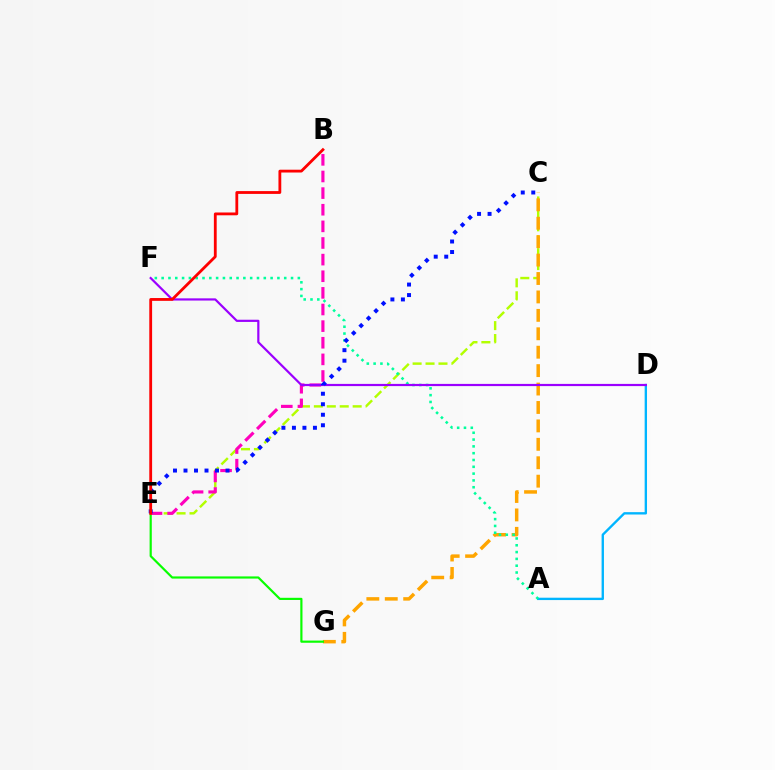{('C', 'E'): [{'color': '#b3ff00', 'line_style': 'dashed', 'thickness': 1.76}, {'color': '#0010ff', 'line_style': 'dotted', 'thickness': 2.85}], ('A', 'D'): [{'color': '#00b5ff', 'line_style': 'solid', 'thickness': 1.7}], ('C', 'G'): [{'color': '#ffa500', 'line_style': 'dashed', 'thickness': 2.5}], ('E', 'G'): [{'color': '#08ff00', 'line_style': 'solid', 'thickness': 1.57}], ('A', 'F'): [{'color': '#00ff9d', 'line_style': 'dotted', 'thickness': 1.85}], ('B', 'E'): [{'color': '#ff00bd', 'line_style': 'dashed', 'thickness': 2.26}, {'color': '#ff0000', 'line_style': 'solid', 'thickness': 2.02}], ('D', 'F'): [{'color': '#9b00ff', 'line_style': 'solid', 'thickness': 1.58}]}